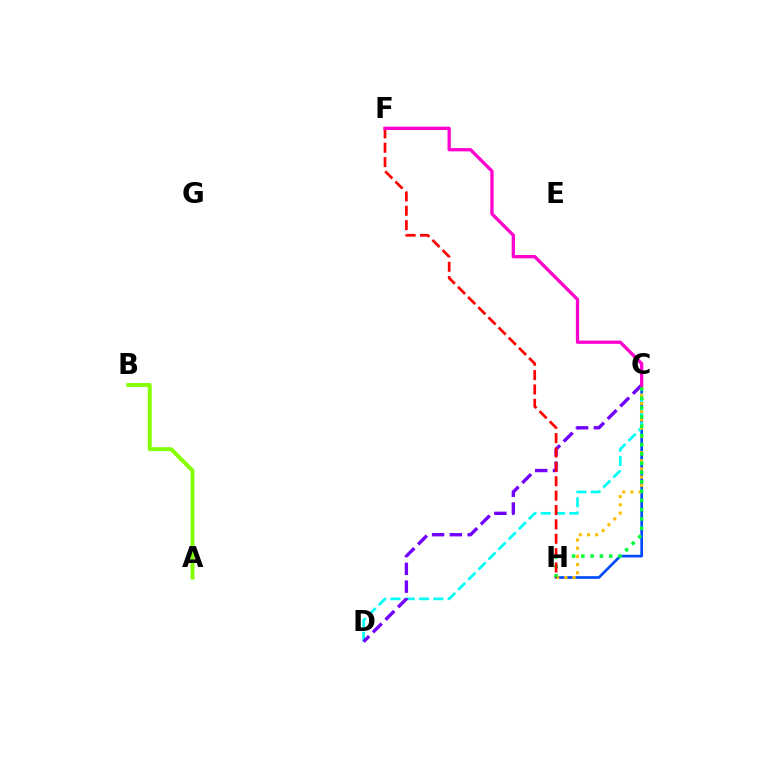{('C', 'H'): [{'color': '#004bff', 'line_style': 'solid', 'thickness': 1.93}, {'color': '#ffbd00', 'line_style': 'dotted', 'thickness': 2.22}, {'color': '#00ff39', 'line_style': 'dotted', 'thickness': 2.52}], ('C', 'D'): [{'color': '#00fff6', 'line_style': 'dashed', 'thickness': 1.94}, {'color': '#7200ff', 'line_style': 'dashed', 'thickness': 2.41}], ('A', 'B'): [{'color': '#84ff00', 'line_style': 'solid', 'thickness': 2.82}], ('F', 'H'): [{'color': '#ff0000', 'line_style': 'dashed', 'thickness': 1.95}], ('C', 'F'): [{'color': '#ff00cf', 'line_style': 'solid', 'thickness': 2.37}]}